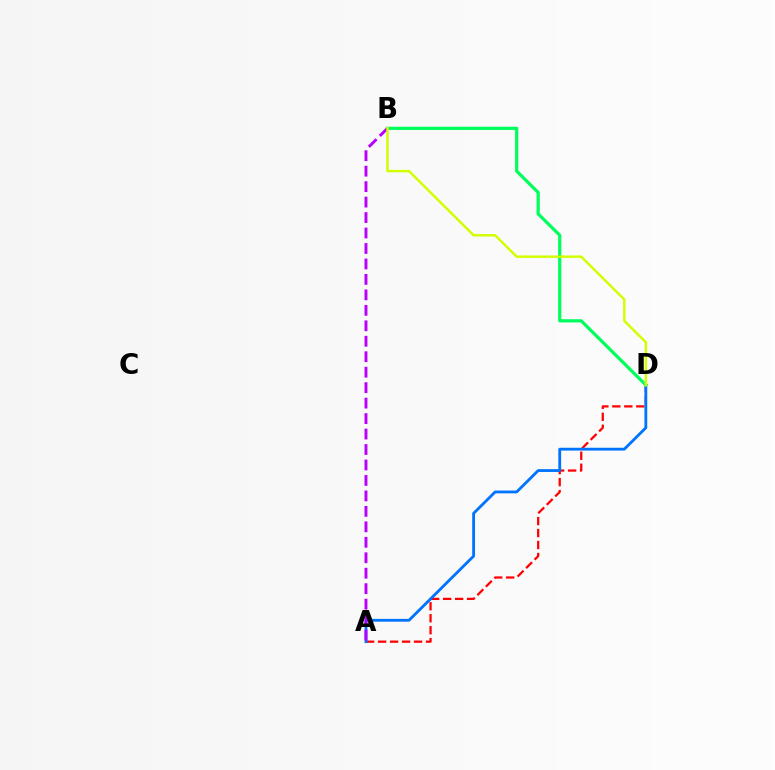{('A', 'D'): [{'color': '#ff0000', 'line_style': 'dashed', 'thickness': 1.63}, {'color': '#0074ff', 'line_style': 'solid', 'thickness': 2.04}], ('B', 'D'): [{'color': '#00ff5c', 'line_style': 'solid', 'thickness': 2.31}, {'color': '#d1ff00', 'line_style': 'solid', 'thickness': 1.77}], ('A', 'B'): [{'color': '#b900ff', 'line_style': 'dashed', 'thickness': 2.1}]}